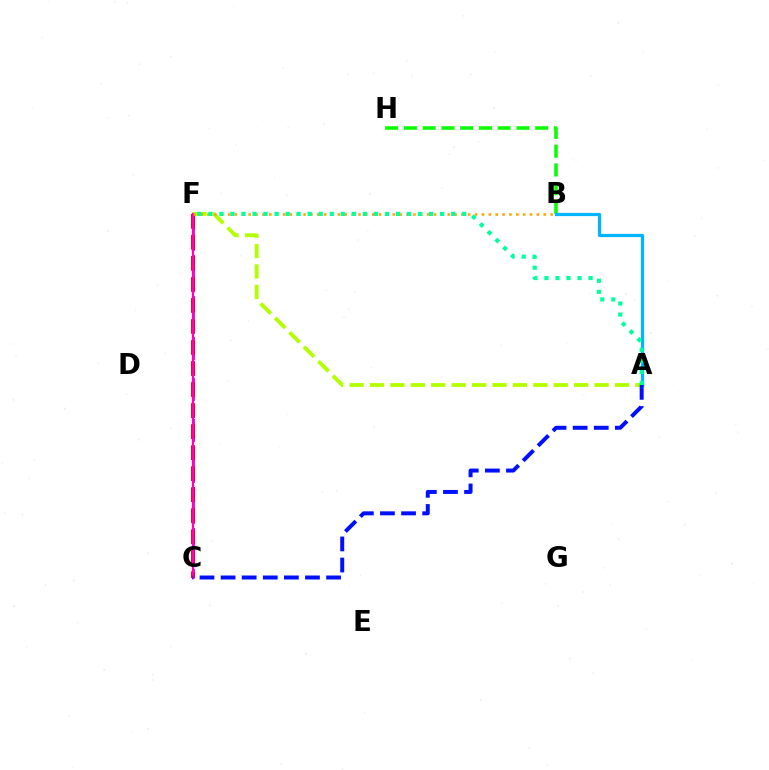{('B', 'H'): [{'color': '#08ff00', 'line_style': 'dashed', 'thickness': 2.55}], ('A', 'B'): [{'color': '#00b5ff', 'line_style': 'solid', 'thickness': 2.32}], ('A', 'F'): [{'color': '#b3ff00', 'line_style': 'dashed', 'thickness': 2.77}, {'color': '#00ff9d', 'line_style': 'dotted', 'thickness': 3.0}], ('C', 'F'): [{'color': '#9b00ff', 'line_style': 'dashed', 'thickness': 1.85}, {'color': '#ff0000', 'line_style': 'dashed', 'thickness': 2.86}, {'color': '#ff00bd', 'line_style': 'solid', 'thickness': 1.61}], ('B', 'F'): [{'color': '#ffa500', 'line_style': 'dotted', 'thickness': 1.86}], ('A', 'C'): [{'color': '#0010ff', 'line_style': 'dashed', 'thickness': 2.87}]}